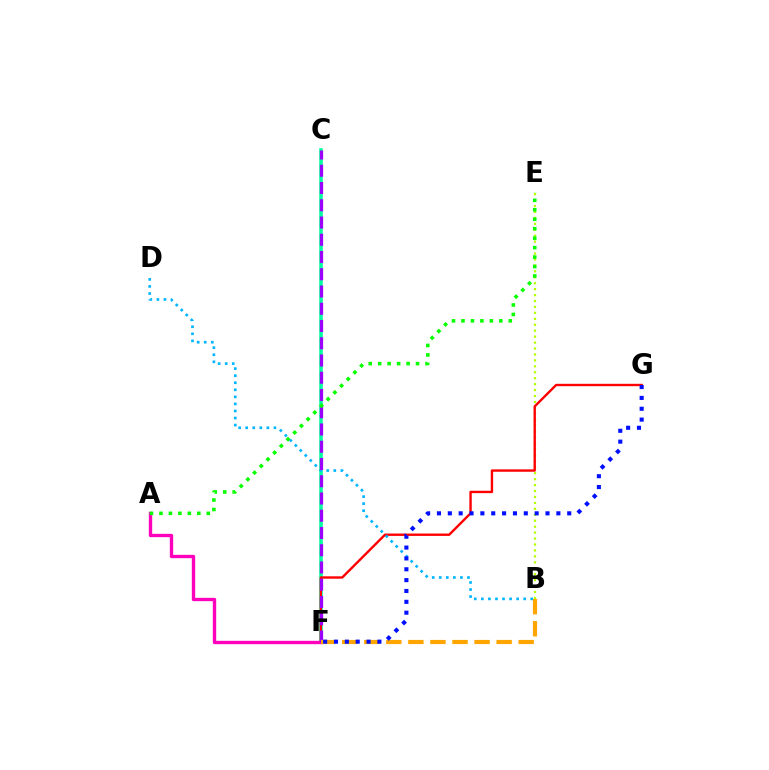{('B', 'E'): [{'color': '#b3ff00', 'line_style': 'dotted', 'thickness': 1.61}], ('C', 'F'): [{'color': '#00ff9d', 'line_style': 'solid', 'thickness': 2.57}, {'color': '#9b00ff', 'line_style': 'dashed', 'thickness': 2.34}], ('F', 'G'): [{'color': '#ff0000', 'line_style': 'solid', 'thickness': 1.72}, {'color': '#0010ff', 'line_style': 'dotted', 'thickness': 2.95}], ('A', 'F'): [{'color': '#ff00bd', 'line_style': 'solid', 'thickness': 2.42}], ('B', 'D'): [{'color': '#00b5ff', 'line_style': 'dotted', 'thickness': 1.92}], ('B', 'F'): [{'color': '#ffa500', 'line_style': 'dashed', 'thickness': 3.0}], ('A', 'E'): [{'color': '#08ff00', 'line_style': 'dotted', 'thickness': 2.57}]}